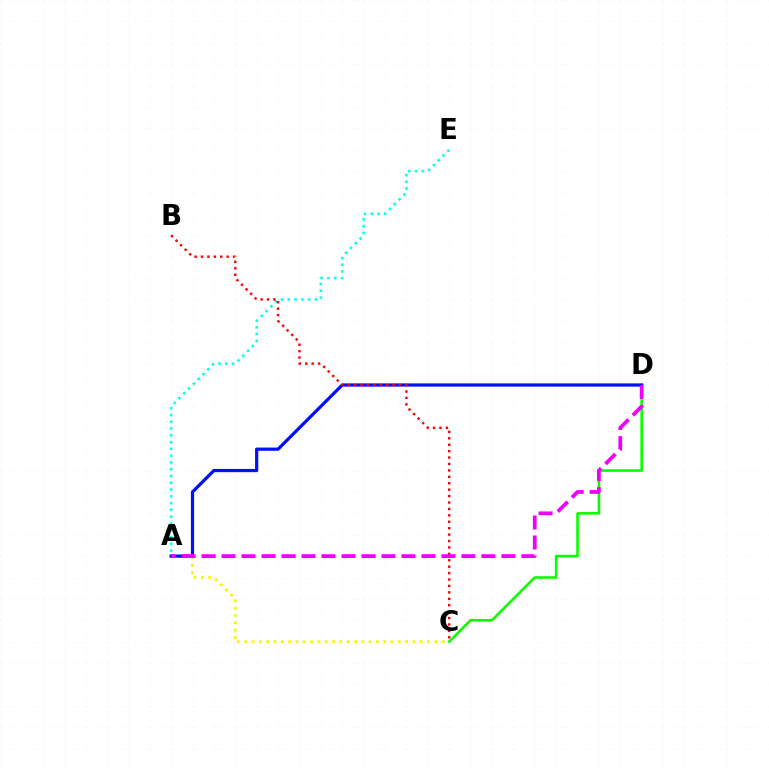{('C', 'D'): [{'color': '#08ff00', 'line_style': 'solid', 'thickness': 1.87}], ('A', 'C'): [{'color': '#fcf500', 'line_style': 'dotted', 'thickness': 1.99}], ('A', 'E'): [{'color': '#00fff6', 'line_style': 'dotted', 'thickness': 1.84}], ('A', 'D'): [{'color': '#0010ff', 'line_style': 'solid', 'thickness': 2.32}, {'color': '#ee00ff', 'line_style': 'dashed', 'thickness': 2.72}], ('B', 'C'): [{'color': '#ff0000', 'line_style': 'dotted', 'thickness': 1.74}]}